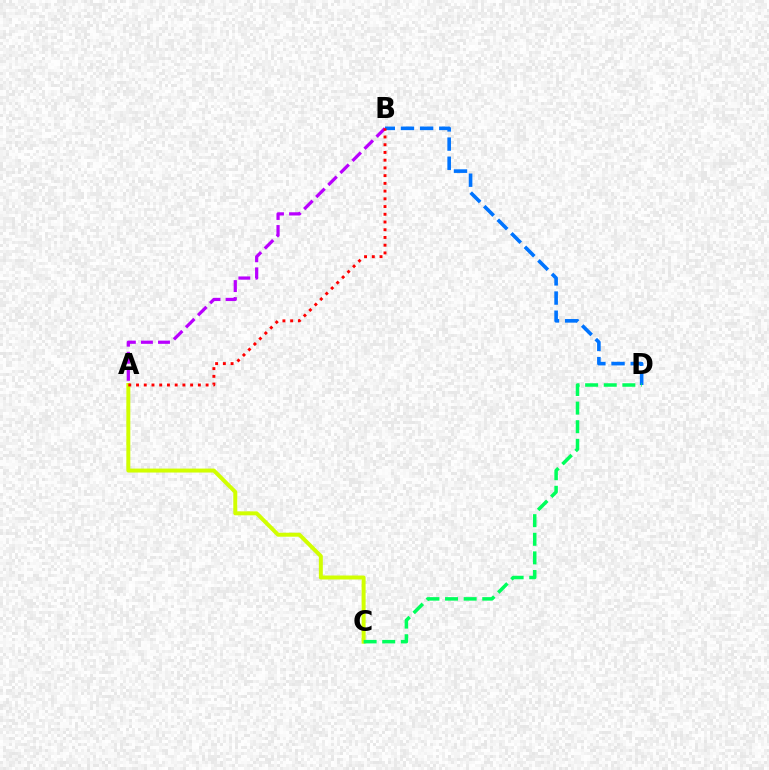{('B', 'D'): [{'color': '#0074ff', 'line_style': 'dashed', 'thickness': 2.6}], ('A', 'B'): [{'color': '#b900ff', 'line_style': 'dashed', 'thickness': 2.32}, {'color': '#ff0000', 'line_style': 'dotted', 'thickness': 2.1}], ('A', 'C'): [{'color': '#d1ff00', 'line_style': 'solid', 'thickness': 2.86}], ('C', 'D'): [{'color': '#00ff5c', 'line_style': 'dashed', 'thickness': 2.53}]}